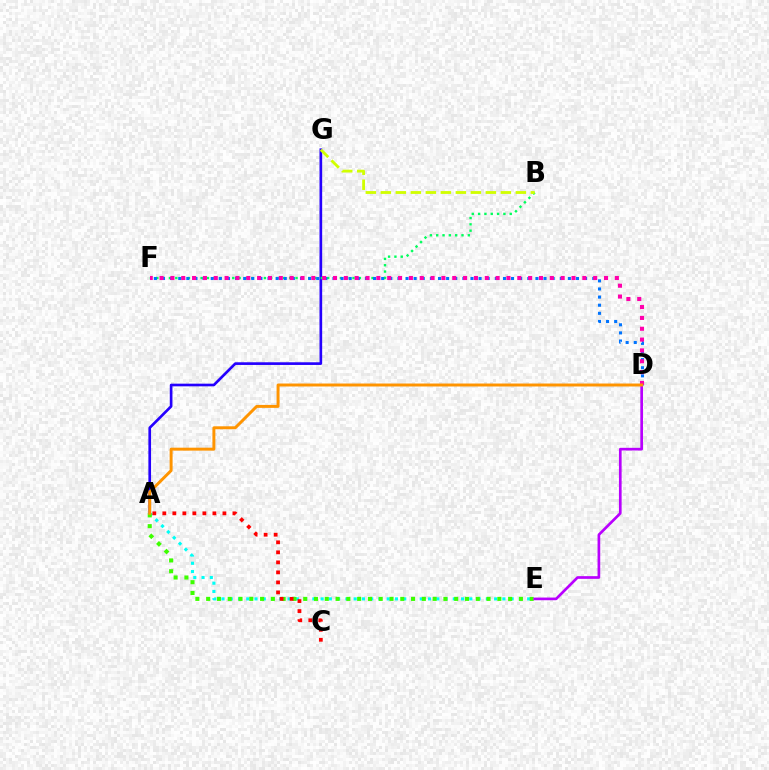{('A', 'E'): [{'color': '#00fff6', 'line_style': 'dotted', 'thickness': 2.24}, {'color': '#3dff00', 'line_style': 'dotted', 'thickness': 2.93}], ('A', 'G'): [{'color': '#2500ff', 'line_style': 'solid', 'thickness': 1.92}], ('B', 'F'): [{'color': '#00ff5c', 'line_style': 'dotted', 'thickness': 1.72}], ('D', 'E'): [{'color': '#b900ff', 'line_style': 'solid', 'thickness': 1.93}], ('D', 'F'): [{'color': '#0074ff', 'line_style': 'dotted', 'thickness': 2.21}, {'color': '#ff00ac', 'line_style': 'dotted', 'thickness': 2.95}], ('A', 'C'): [{'color': '#ff0000', 'line_style': 'dotted', 'thickness': 2.72}], ('B', 'G'): [{'color': '#d1ff00', 'line_style': 'dashed', 'thickness': 2.04}], ('A', 'D'): [{'color': '#ff9400', 'line_style': 'solid', 'thickness': 2.13}]}